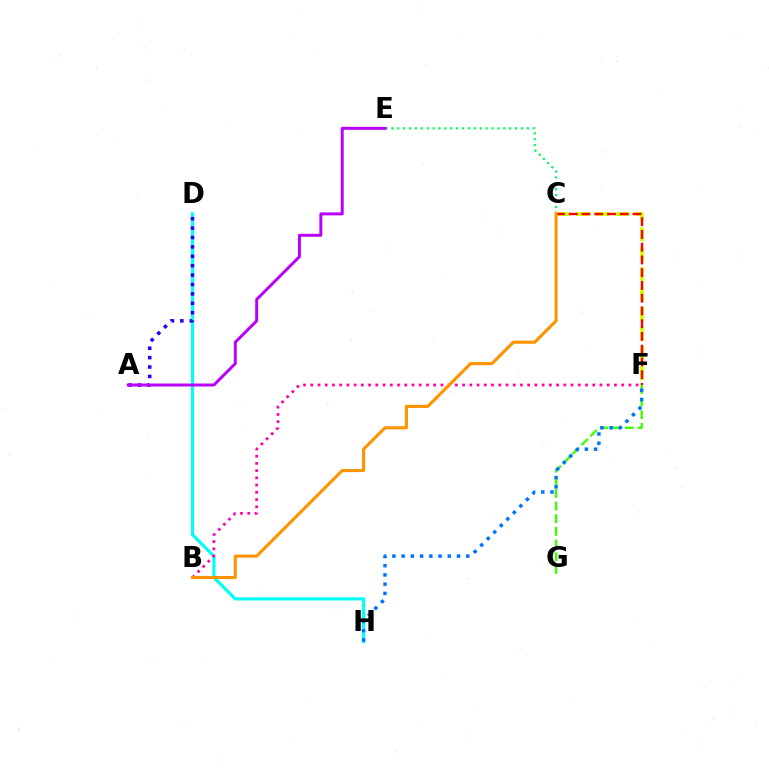{('D', 'H'): [{'color': '#00fff6', 'line_style': 'solid', 'thickness': 2.27}], ('F', 'G'): [{'color': '#3dff00', 'line_style': 'dashed', 'thickness': 1.72}], ('A', 'D'): [{'color': '#2500ff', 'line_style': 'dotted', 'thickness': 2.55}], ('C', 'E'): [{'color': '#00ff5c', 'line_style': 'dotted', 'thickness': 1.6}], ('C', 'F'): [{'color': '#d1ff00', 'line_style': 'dashed', 'thickness': 2.7}, {'color': '#ff0000', 'line_style': 'dashed', 'thickness': 1.73}], ('F', 'H'): [{'color': '#0074ff', 'line_style': 'dotted', 'thickness': 2.51}], ('B', 'F'): [{'color': '#ff00ac', 'line_style': 'dotted', 'thickness': 1.96}], ('B', 'C'): [{'color': '#ff9400', 'line_style': 'solid', 'thickness': 2.23}], ('A', 'E'): [{'color': '#b900ff', 'line_style': 'solid', 'thickness': 2.13}]}